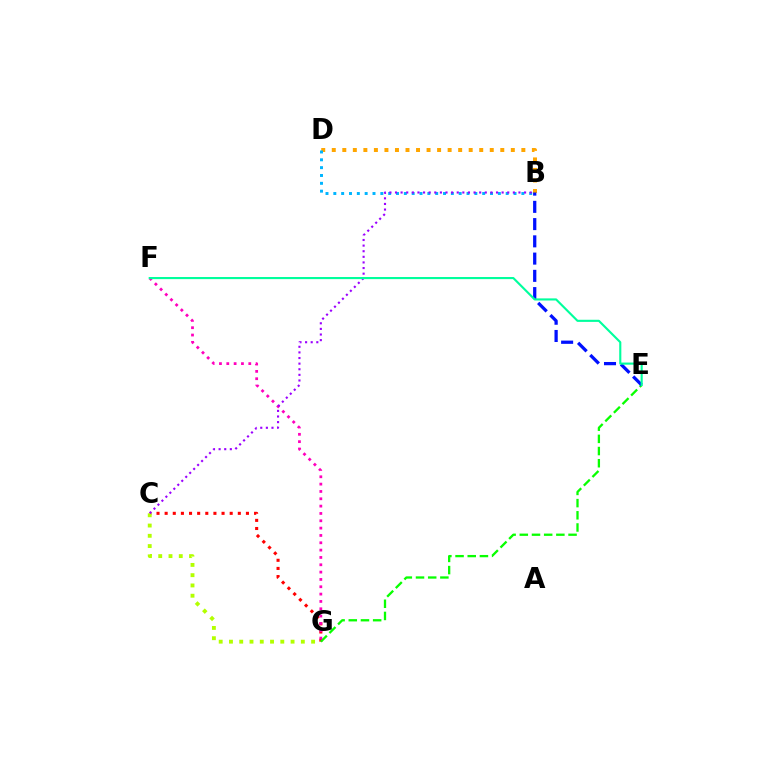{('C', 'G'): [{'color': '#ff0000', 'line_style': 'dotted', 'thickness': 2.21}, {'color': '#b3ff00', 'line_style': 'dotted', 'thickness': 2.79}], ('B', 'D'): [{'color': '#ffa500', 'line_style': 'dotted', 'thickness': 2.86}, {'color': '#00b5ff', 'line_style': 'dotted', 'thickness': 2.13}], ('E', 'G'): [{'color': '#08ff00', 'line_style': 'dashed', 'thickness': 1.66}], ('B', 'E'): [{'color': '#0010ff', 'line_style': 'dashed', 'thickness': 2.34}], ('F', 'G'): [{'color': '#ff00bd', 'line_style': 'dotted', 'thickness': 1.99}], ('B', 'C'): [{'color': '#9b00ff', 'line_style': 'dotted', 'thickness': 1.52}], ('E', 'F'): [{'color': '#00ff9d', 'line_style': 'solid', 'thickness': 1.53}]}